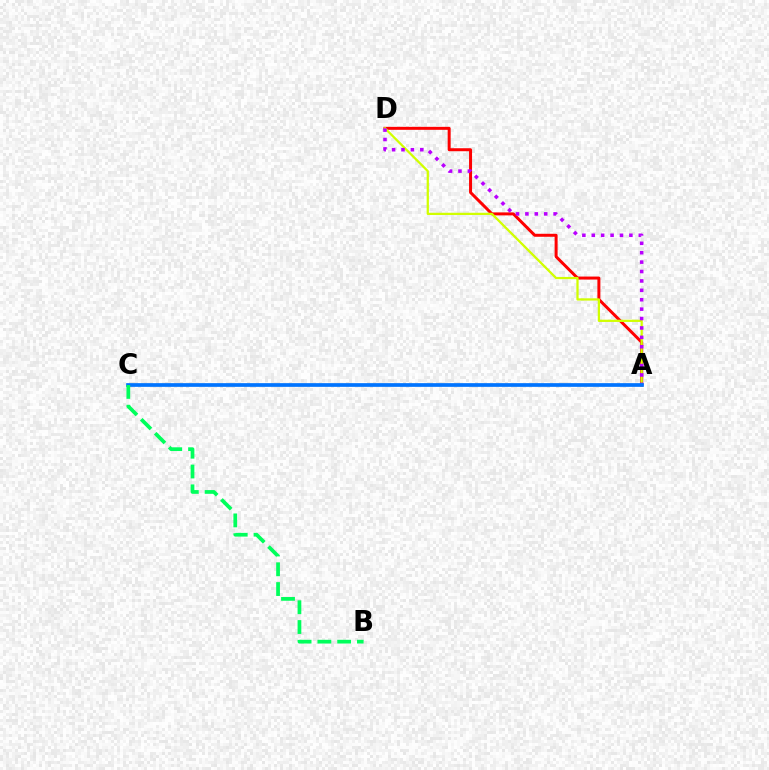{('A', 'D'): [{'color': '#ff0000', 'line_style': 'solid', 'thickness': 2.15}, {'color': '#d1ff00', 'line_style': 'solid', 'thickness': 1.62}, {'color': '#b900ff', 'line_style': 'dotted', 'thickness': 2.56}], ('A', 'C'): [{'color': '#0074ff', 'line_style': 'solid', 'thickness': 2.66}], ('B', 'C'): [{'color': '#00ff5c', 'line_style': 'dashed', 'thickness': 2.69}]}